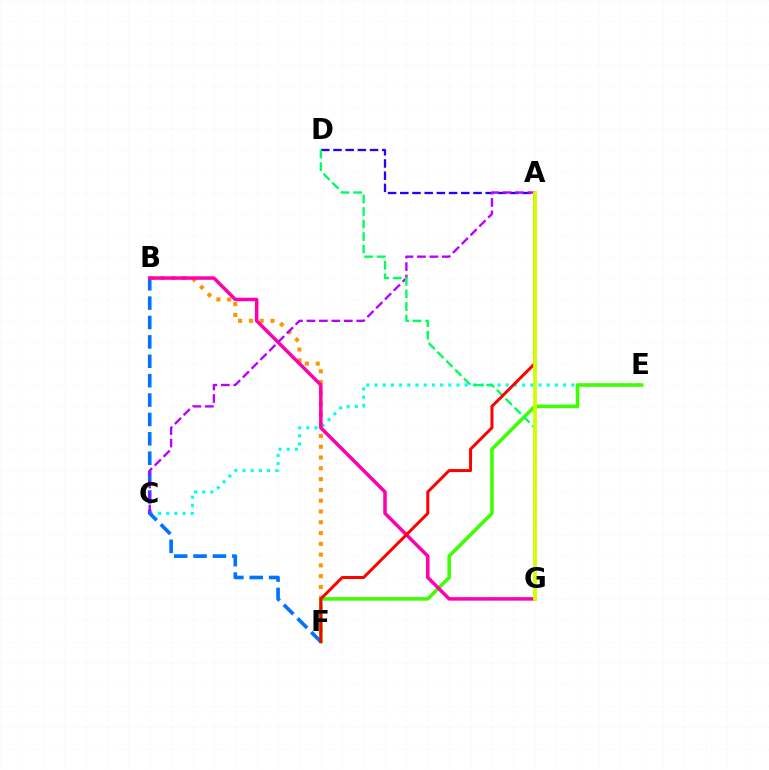{('C', 'E'): [{'color': '#00fff6', 'line_style': 'dotted', 'thickness': 2.23}], ('A', 'D'): [{'color': '#2500ff', 'line_style': 'dashed', 'thickness': 1.66}], ('B', 'F'): [{'color': '#ff9400', 'line_style': 'dotted', 'thickness': 2.93}, {'color': '#0074ff', 'line_style': 'dashed', 'thickness': 2.63}], ('E', 'F'): [{'color': '#3dff00', 'line_style': 'solid', 'thickness': 2.56}], ('B', 'G'): [{'color': '#ff00ac', 'line_style': 'solid', 'thickness': 2.53}], ('A', 'C'): [{'color': '#b900ff', 'line_style': 'dashed', 'thickness': 1.69}], ('D', 'G'): [{'color': '#00ff5c', 'line_style': 'dashed', 'thickness': 1.7}], ('A', 'F'): [{'color': '#ff0000', 'line_style': 'solid', 'thickness': 2.14}], ('A', 'G'): [{'color': '#d1ff00', 'line_style': 'solid', 'thickness': 2.7}]}